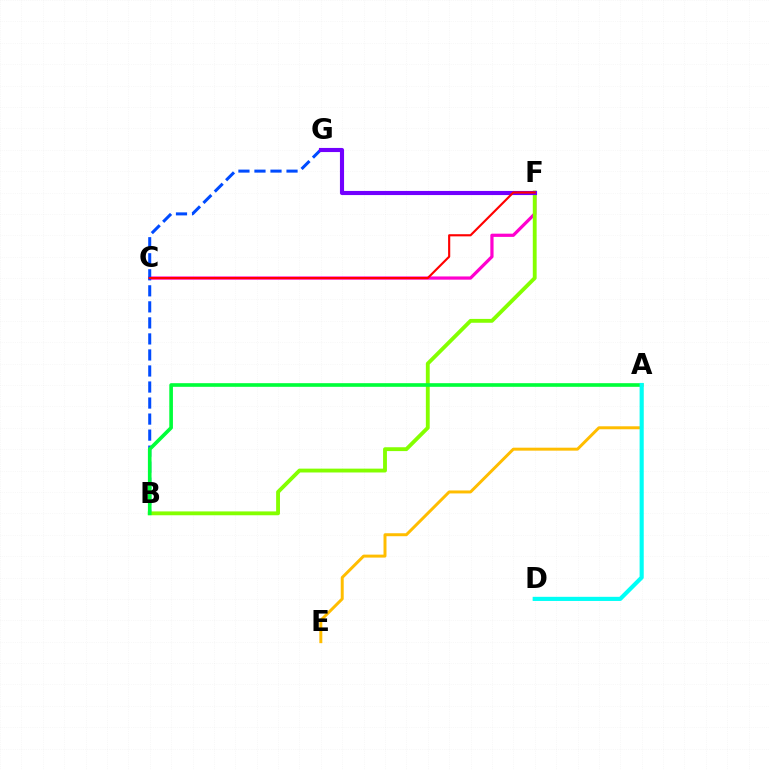{('C', 'F'): [{'color': '#ff00cf', 'line_style': 'solid', 'thickness': 2.32}, {'color': '#ff0000', 'line_style': 'solid', 'thickness': 1.54}], ('B', 'G'): [{'color': '#004bff', 'line_style': 'dashed', 'thickness': 2.18}], ('B', 'F'): [{'color': '#84ff00', 'line_style': 'solid', 'thickness': 2.77}], ('A', 'B'): [{'color': '#00ff39', 'line_style': 'solid', 'thickness': 2.62}], ('F', 'G'): [{'color': '#7200ff', 'line_style': 'solid', 'thickness': 2.96}], ('A', 'E'): [{'color': '#ffbd00', 'line_style': 'solid', 'thickness': 2.14}], ('A', 'D'): [{'color': '#00fff6', 'line_style': 'solid', 'thickness': 2.98}]}